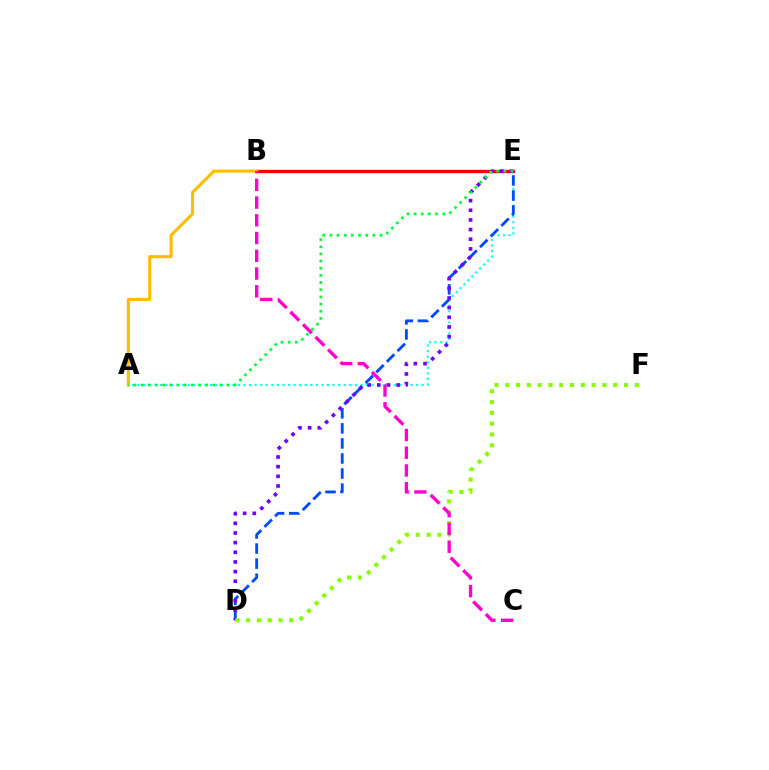{('A', 'E'): [{'color': '#00fff6', 'line_style': 'dotted', 'thickness': 1.51}, {'color': '#00ff39', 'line_style': 'dotted', 'thickness': 1.95}], ('D', 'E'): [{'color': '#004bff', 'line_style': 'dashed', 'thickness': 2.05}, {'color': '#7200ff', 'line_style': 'dotted', 'thickness': 2.62}], ('B', 'E'): [{'color': '#ff0000', 'line_style': 'solid', 'thickness': 2.4}], ('A', 'B'): [{'color': '#ffbd00', 'line_style': 'solid', 'thickness': 2.25}], ('D', 'F'): [{'color': '#84ff00', 'line_style': 'dotted', 'thickness': 2.93}], ('B', 'C'): [{'color': '#ff00cf', 'line_style': 'dashed', 'thickness': 2.41}]}